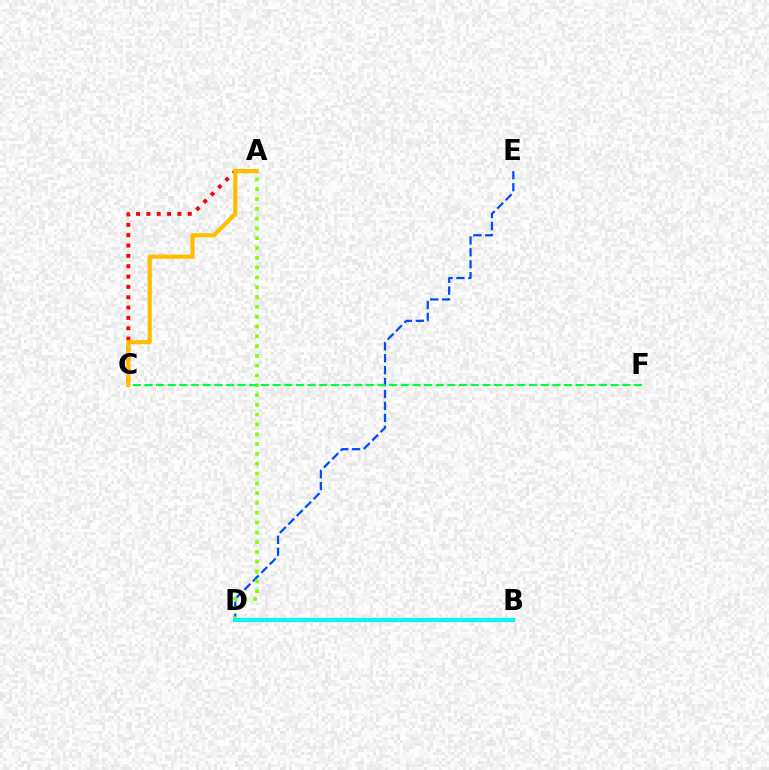{('B', 'D'): [{'color': '#ff00cf', 'line_style': 'solid', 'thickness': 2.08}, {'color': '#7200ff', 'line_style': 'solid', 'thickness': 2.55}, {'color': '#00fff6', 'line_style': 'solid', 'thickness': 2.77}], ('A', 'C'): [{'color': '#ff0000', 'line_style': 'dotted', 'thickness': 2.81}, {'color': '#ffbd00', 'line_style': 'solid', 'thickness': 2.99}], ('D', 'E'): [{'color': '#004bff', 'line_style': 'dashed', 'thickness': 1.62}], ('A', 'D'): [{'color': '#84ff00', 'line_style': 'dotted', 'thickness': 2.66}], ('C', 'F'): [{'color': '#00ff39', 'line_style': 'dashed', 'thickness': 1.58}]}